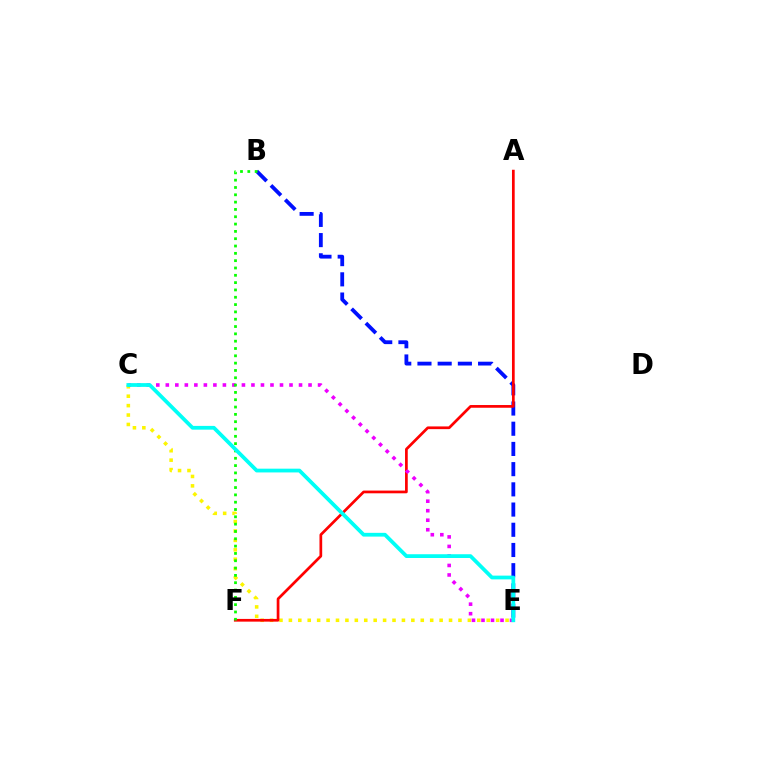{('C', 'E'): [{'color': '#fcf500', 'line_style': 'dotted', 'thickness': 2.56}, {'color': '#ee00ff', 'line_style': 'dotted', 'thickness': 2.59}, {'color': '#00fff6', 'line_style': 'solid', 'thickness': 2.71}], ('B', 'E'): [{'color': '#0010ff', 'line_style': 'dashed', 'thickness': 2.75}], ('A', 'F'): [{'color': '#ff0000', 'line_style': 'solid', 'thickness': 1.95}], ('B', 'F'): [{'color': '#08ff00', 'line_style': 'dotted', 'thickness': 1.99}]}